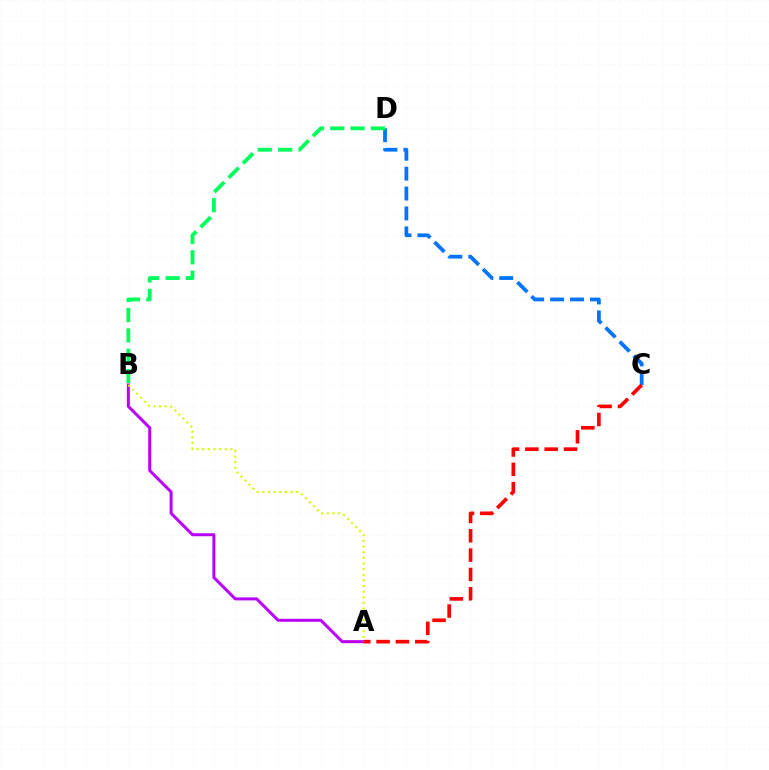{('C', 'D'): [{'color': '#0074ff', 'line_style': 'dashed', 'thickness': 2.7}], ('B', 'D'): [{'color': '#00ff5c', 'line_style': 'dashed', 'thickness': 2.76}], ('A', 'B'): [{'color': '#b900ff', 'line_style': 'solid', 'thickness': 2.16}, {'color': '#d1ff00', 'line_style': 'dotted', 'thickness': 1.53}], ('A', 'C'): [{'color': '#ff0000', 'line_style': 'dashed', 'thickness': 2.63}]}